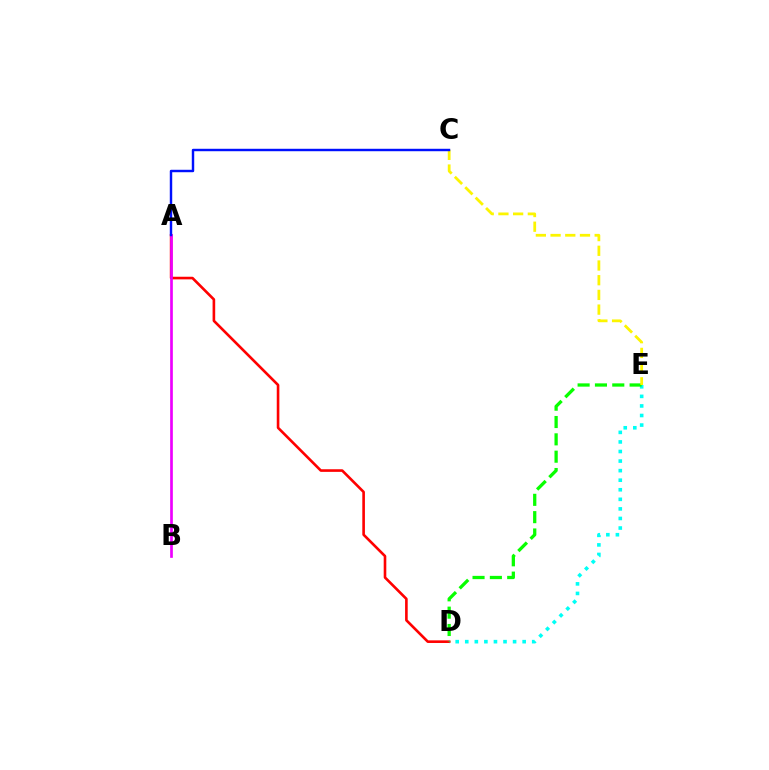{('A', 'D'): [{'color': '#ff0000', 'line_style': 'solid', 'thickness': 1.89}], ('D', 'E'): [{'color': '#00fff6', 'line_style': 'dotted', 'thickness': 2.6}, {'color': '#08ff00', 'line_style': 'dashed', 'thickness': 2.35}], ('A', 'B'): [{'color': '#ee00ff', 'line_style': 'solid', 'thickness': 1.94}], ('C', 'E'): [{'color': '#fcf500', 'line_style': 'dashed', 'thickness': 2.0}], ('A', 'C'): [{'color': '#0010ff', 'line_style': 'solid', 'thickness': 1.75}]}